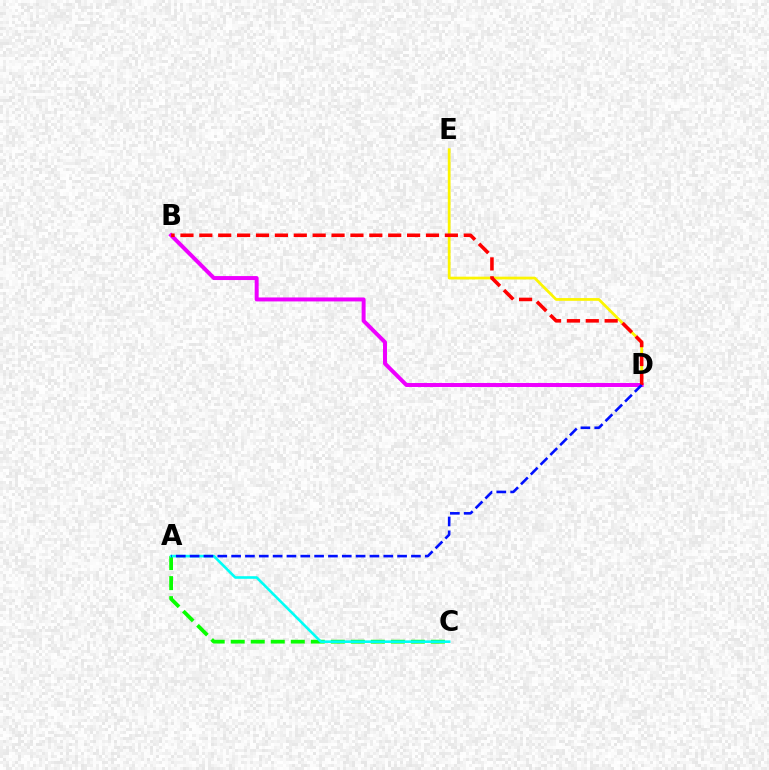{('D', 'E'): [{'color': '#fcf500', 'line_style': 'solid', 'thickness': 1.99}], ('A', 'C'): [{'color': '#08ff00', 'line_style': 'dashed', 'thickness': 2.72}, {'color': '#00fff6', 'line_style': 'solid', 'thickness': 1.88}], ('B', 'D'): [{'color': '#ee00ff', 'line_style': 'solid', 'thickness': 2.86}, {'color': '#ff0000', 'line_style': 'dashed', 'thickness': 2.57}], ('A', 'D'): [{'color': '#0010ff', 'line_style': 'dashed', 'thickness': 1.88}]}